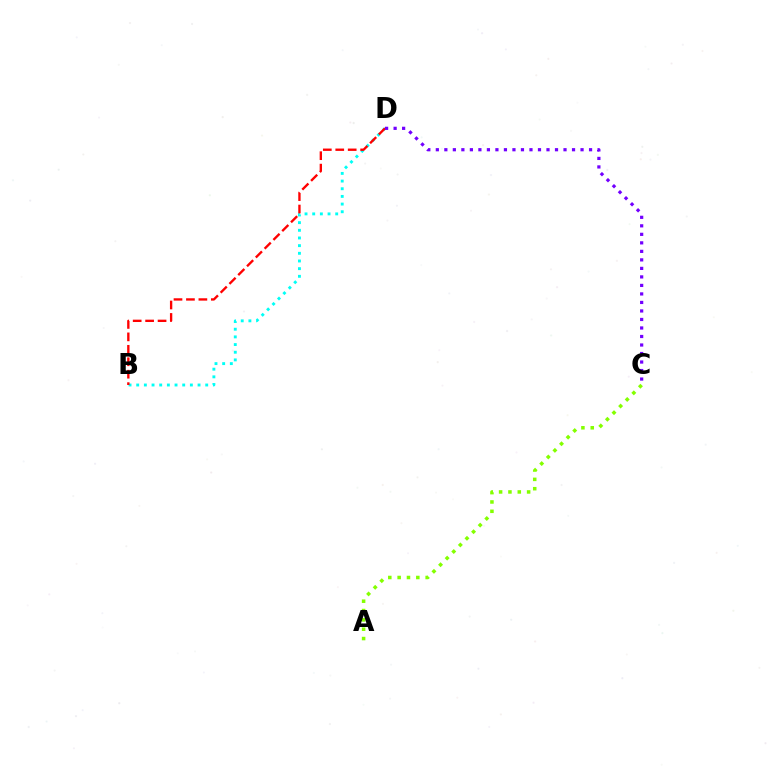{('A', 'C'): [{'color': '#84ff00', 'line_style': 'dotted', 'thickness': 2.54}], ('B', 'D'): [{'color': '#00fff6', 'line_style': 'dotted', 'thickness': 2.08}, {'color': '#ff0000', 'line_style': 'dashed', 'thickness': 1.69}], ('C', 'D'): [{'color': '#7200ff', 'line_style': 'dotted', 'thickness': 2.31}]}